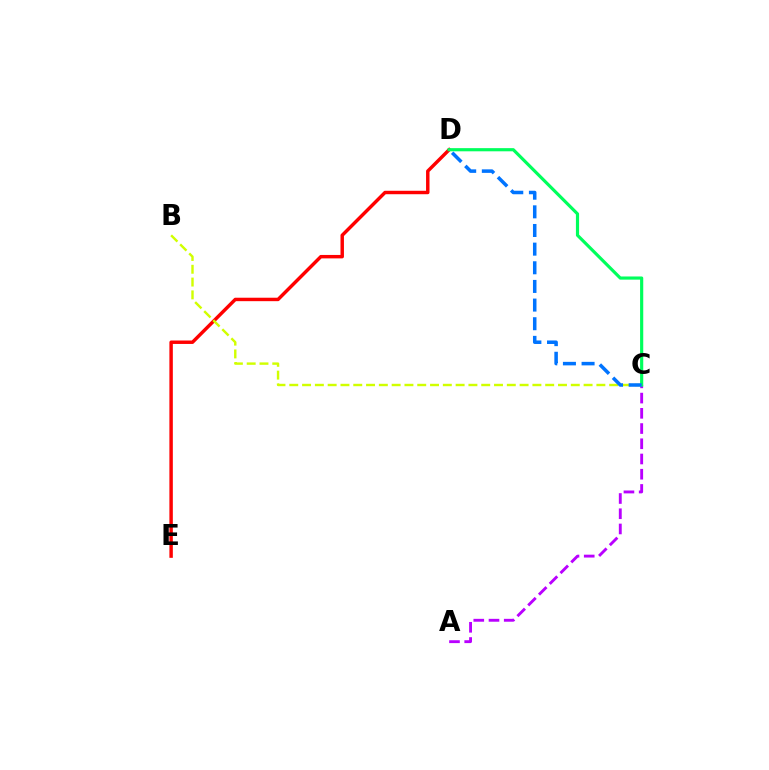{('A', 'C'): [{'color': '#b900ff', 'line_style': 'dashed', 'thickness': 2.07}], ('D', 'E'): [{'color': '#ff0000', 'line_style': 'solid', 'thickness': 2.48}], ('B', 'C'): [{'color': '#d1ff00', 'line_style': 'dashed', 'thickness': 1.74}], ('C', 'D'): [{'color': '#00ff5c', 'line_style': 'solid', 'thickness': 2.28}, {'color': '#0074ff', 'line_style': 'dashed', 'thickness': 2.53}]}